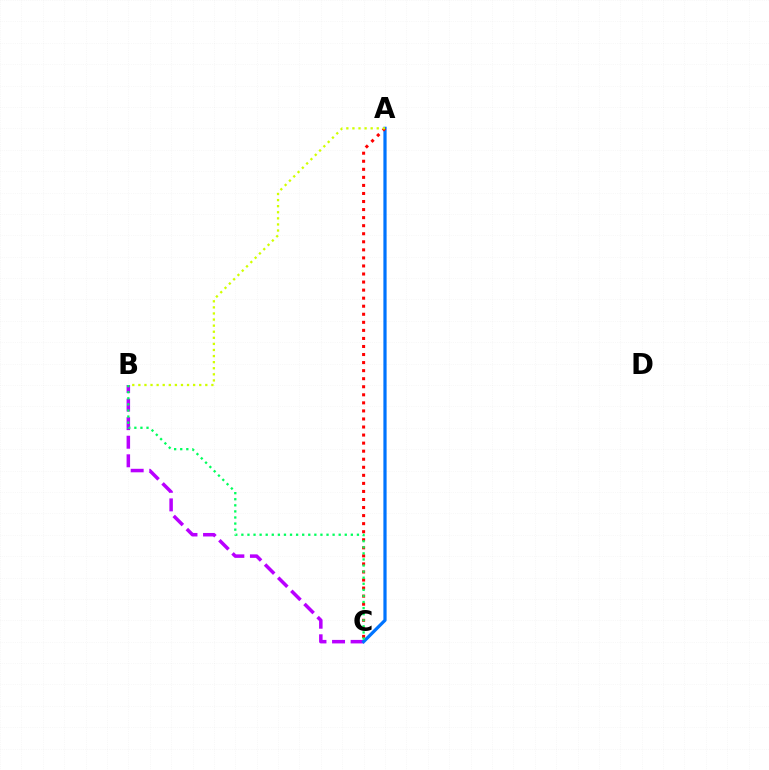{('B', 'C'): [{'color': '#b900ff', 'line_style': 'dashed', 'thickness': 2.52}, {'color': '#00ff5c', 'line_style': 'dotted', 'thickness': 1.65}], ('A', 'C'): [{'color': '#0074ff', 'line_style': 'solid', 'thickness': 2.32}, {'color': '#ff0000', 'line_style': 'dotted', 'thickness': 2.19}], ('A', 'B'): [{'color': '#d1ff00', 'line_style': 'dotted', 'thickness': 1.65}]}